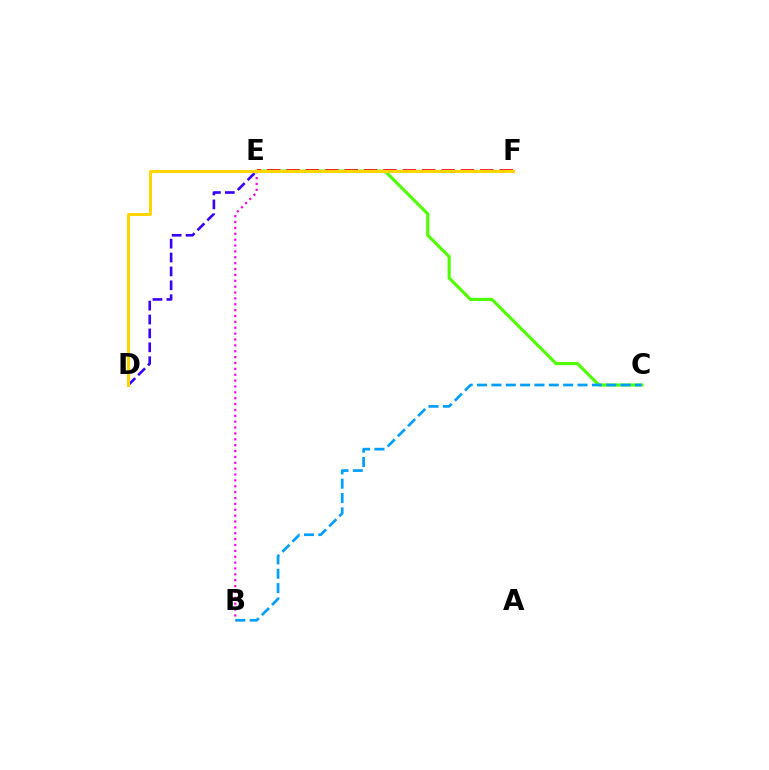{('E', 'F'): [{'color': '#00ff86', 'line_style': 'solid', 'thickness': 1.98}, {'color': '#ff0000', 'line_style': 'dashed', 'thickness': 2.63}], ('D', 'E'): [{'color': '#3700ff', 'line_style': 'dashed', 'thickness': 1.89}], ('C', 'E'): [{'color': '#4fff00', 'line_style': 'solid', 'thickness': 2.23}], ('B', 'E'): [{'color': '#ff00ed', 'line_style': 'dotted', 'thickness': 1.6}], ('D', 'F'): [{'color': '#ffd500', 'line_style': 'solid', 'thickness': 2.18}], ('B', 'C'): [{'color': '#009eff', 'line_style': 'dashed', 'thickness': 1.95}]}